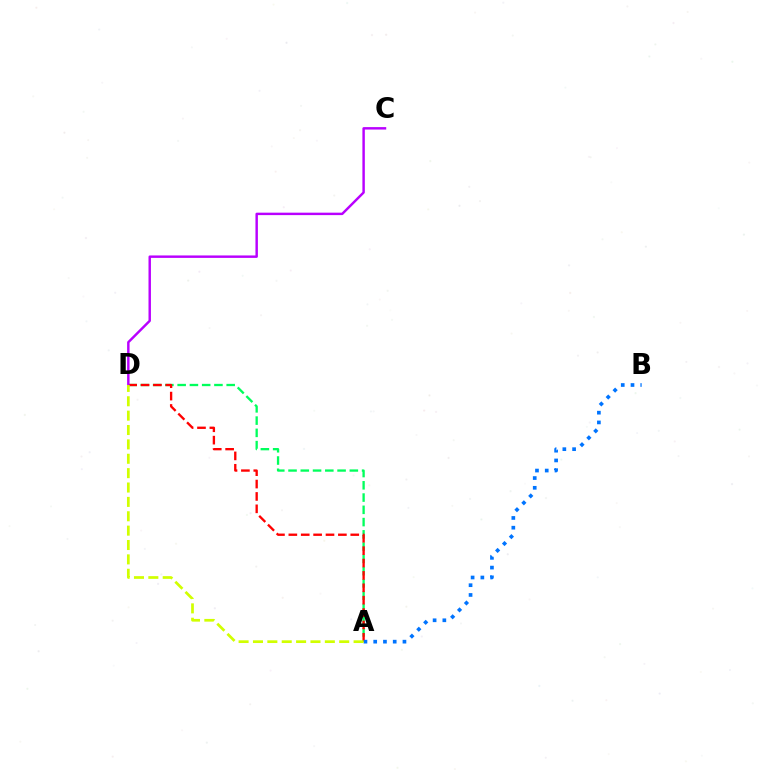{('A', 'D'): [{'color': '#00ff5c', 'line_style': 'dashed', 'thickness': 1.67}, {'color': '#ff0000', 'line_style': 'dashed', 'thickness': 1.68}, {'color': '#d1ff00', 'line_style': 'dashed', 'thickness': 1.95}], ('A', 'B'): [{'color': '#0074ff', 'line_style': 'dotted', 'thickness': 2.65}], ('C', 'D'): [{'color': '#b900ff', 'line_style': 'solid', 'thickness': 1.76}]}